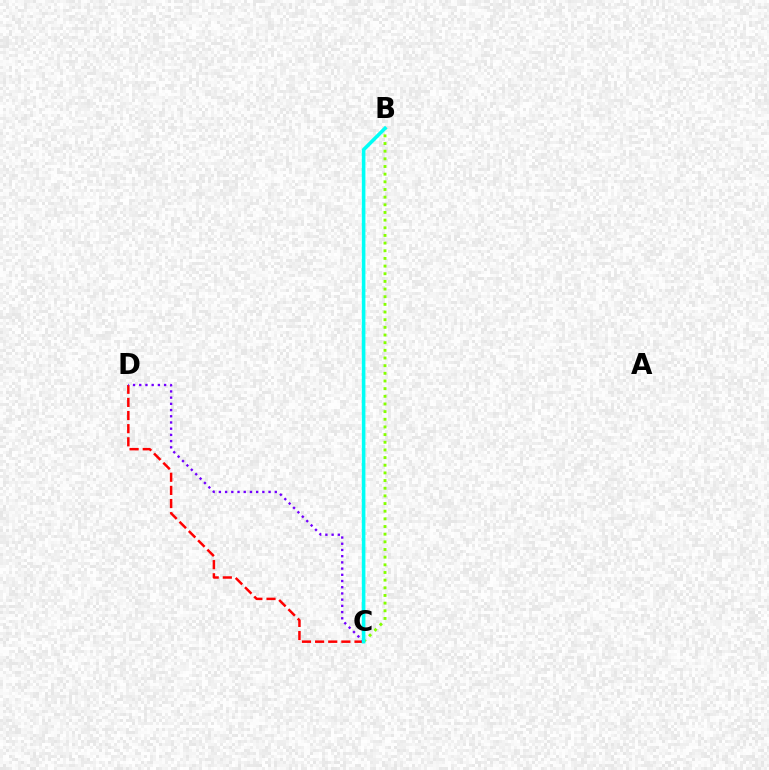{('B', 'C'): [{'color': '#84ff00', 'line_style': 'dotted', 'thickness': 2.08}, {'color': '#00fff6', 'line_style': 'solid', 'thickness': 2.58}], ('C', 'D'): [{'color': '#ff0000', 'line_style': 'dashed', 'thickness': 1.78}, {'color': '#7200ff', 'line_style': 'dotted', 'thickness': 1.69}]}